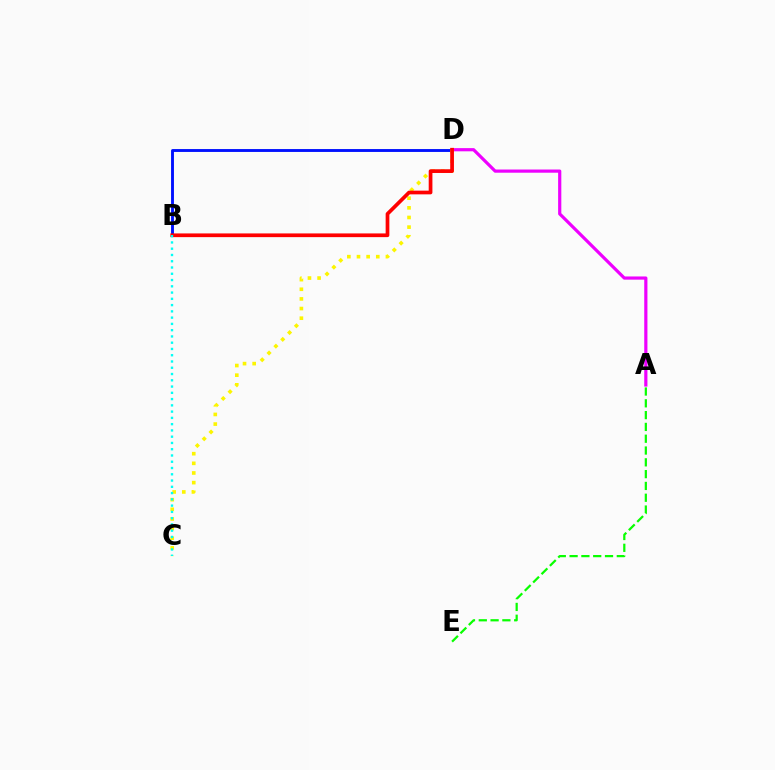{('B', 'D'): [{'color': '#0010ff', 'line_style': 'solid', 'thickness': 2.07}, {'color': '#ff0000', 'line_style': 'solid', 'thickness': 2.67}], ('A', 'D'): [{'color': '#ee00ff', 'line_style': 'solid', 'thickness': 2.3}], ('A', 'E'): [{'color': '#08ff00', 'line_style': 'dashed', 'thickness': 1.6}], ('C', 'D'): [{'color': '#fcf500', 'line_style': 'dotted', 'thickness': 2.62}], ('B', 'C'): [{'color': '#00fff6', 'line_style': 'dotted', 'thickness': 1.7}]}